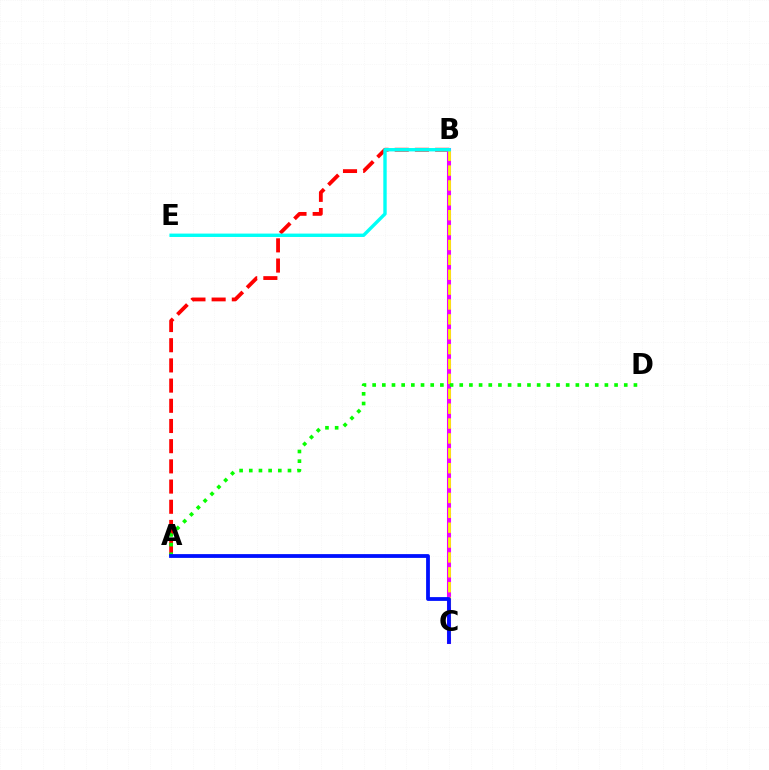{('A', 'B'): [{'color': '#ff0000', 'line_style': 'dashed', 'thickness': 2.74}], ('B', 'C'): [{'color': '#ee00ff', 'line_style': 'solid', 'thickness': 2.92}, {'color': '#fcf500', 'line_style': 'dashed', 'thickness': 2.02}], ('B', 'E'): [{'color': '#00fff6', 'line_style': 'solid', 'thickness': 2.44}], ('A', 'D'): [{'color': '#08ff00', 'line_style': 'dotted', 'thickness': 2.63}], ('A', 'C'): [{'color': '#0010ff', 'line_style': 'solid', 'thickness': 2.73}]}